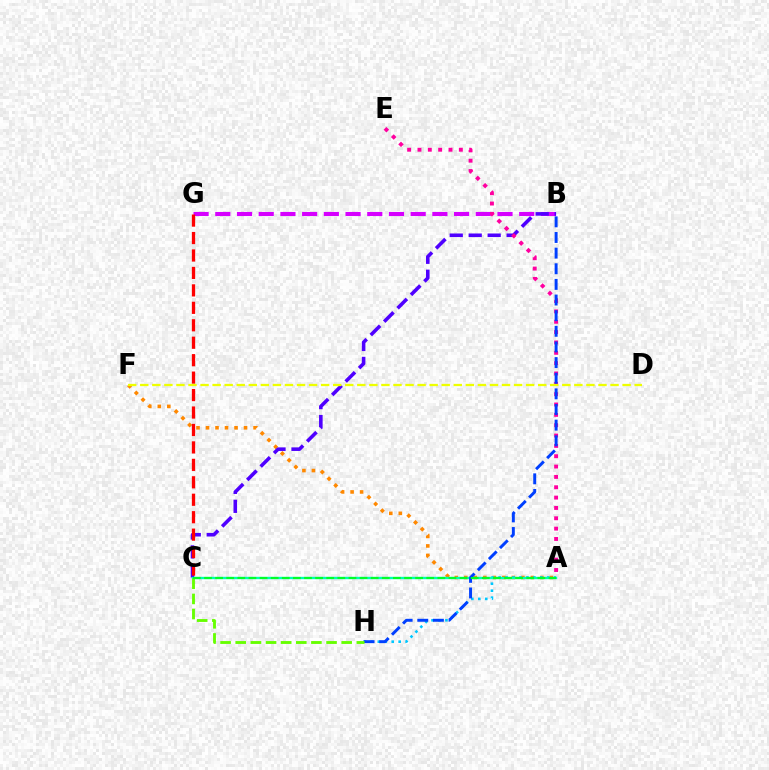{('B', 'G'): [{'color': '#d600ff', 'line_style': 'dashed', 'thickness': 2.95}], ('A', 'F'): [{'color': '#ff8800', 'line_style': 'dotted', 'thickness': 2.58}], ('B', 'C'): [{'color': '#4f00ff', 'line_style': 'dashed', 'thickness': 2.58}], ('A', 'H'): [{'color': '#00c7ff', 'line_style': 'dotted', 'thickness': 1.89}], ('A', 'C'): [{'color': '#00ffaf', 'line_style': 'solid', 'thickness': 1.7}, {'color': '#00ff27', 'line_style': 'dashed', 'thickness': 1.51}], ('C', 'G'): [{'color': '#ff0000', 'line_style': 'dashed', 'thickness': 2.37}], ('A', 'E'): [{'color': '#ff00a0', 'line_style': 'dotted', 'thickness': 2.81}], ('D', 'F'): [{'color': '#eeff00', 'line_style': 'dashed', 'thickness': 1.64}], ('B', 'H'): [{'color': '#003fff', 'line_style': 'dashed', 'thickness': 2.12}], ('C', 'H'): [{'color': '#66ff00', 'line_style': 'dashed', 'thickness': 2.06}]}